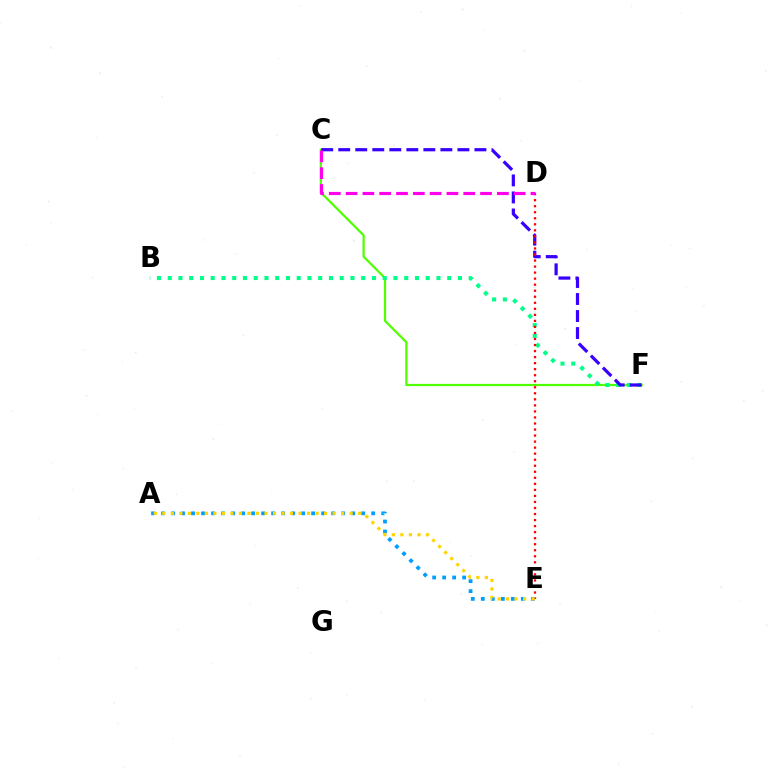{('C', 'F'): [{'color': '#4fff00', 'line_style': 'solid', 'thickness': 1.59}, {'color': '#3700ff', 'line_style': 'dashed', 'thickness': 2.31}], ('A', 'E'): [{'color': '#009eff', 'line_style': 'dotted', 'thickness': 2.72}, {'color': '#ffd500', 'line_style': 'dotted', 'thickness': 2.31}], ('B', 'F'): [{'color': '#00ff86', 'line_style': 'dotted', 'thickness': 2.92}], ('D', 'E'): [{'color': '#ff0000', 'line_style': 'dotted', 'thickness': 1.64}], ('C', 'D'): [{'color': '#ff00ed', 'line_style': 'dashed', 'thickness': 2.28}]}